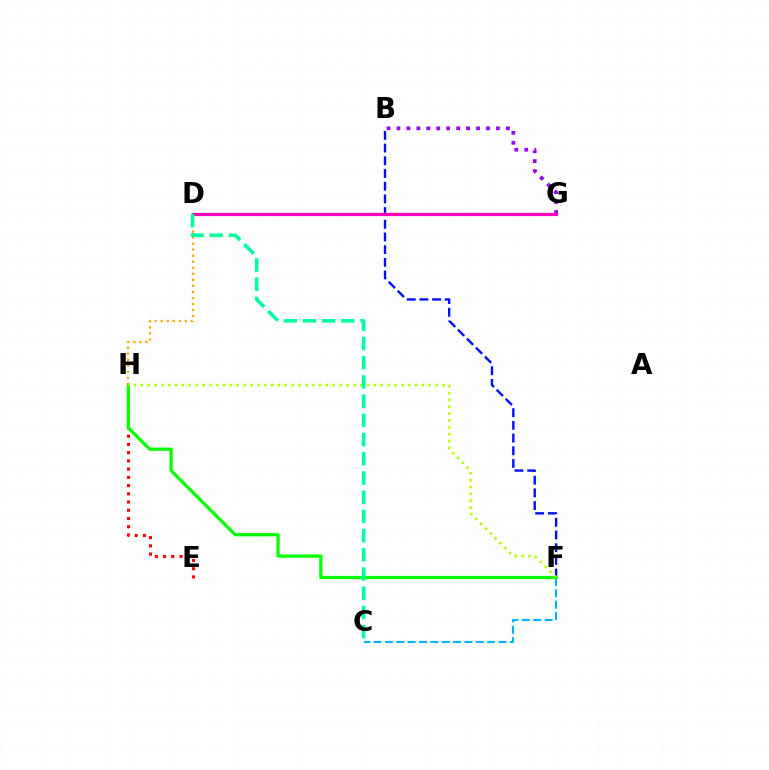{('E', 'H'): [{'color': '#ff0000', 'line_style': 'dotted', 'thickness': 2.24}], ('B', 'F'): [{'color': '#0010ff', 'line_style': 'dashed', 'thickness': 1.72}], ('C', 'F'): [{'color': '#00b5ff', 'line_style': 'dashed', 'thickness': 1.54}], ('B', 'G'): [{'color': '#9b00ff', 'line_style': 'dotted', 'thickness': 2.7}], ('F', 'H'): [{'color': '#08ff00', 'line_style': 'solid', 'thickness': 2.34}, {'color': '#b3ff00', 'line_style': 'dotted', 'thickness': 1.86}], ('D', 'G'): [{'color': '#ff00bd', 'line_style': 'solid', 'thickness': 2.32}], ('D', 'H'): [{'color': '#ffa500', 'line_style': 'dotted', 'thickness': 1.64}], ('C', 'D'): [{'color': '#00ff9d', 'line_style': 'dashed', 'thickness': 2.61}]}